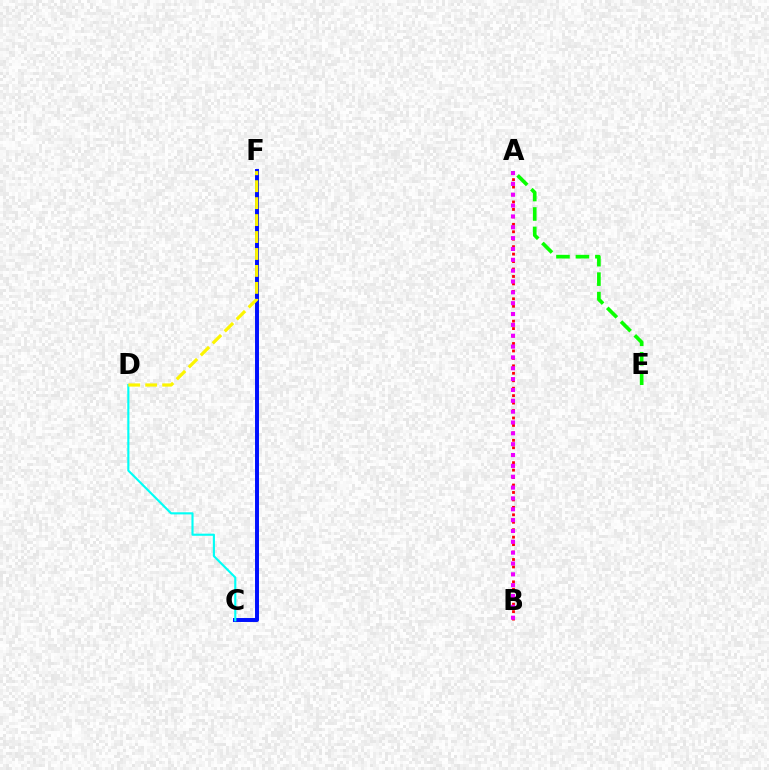{('A', 'B'): [{'color': '#ff0000', 'line_style': 'dotted', 'thickness': 2.02}, {'color': '#ee00ff', 'line_style': 'dotted', 'thickness': 2.95}], ('C', 'F'): [{'color': '#0010ff', 'line_style': 'solid', 'thickness': 2.84}], ('C', 'D'): [{'color': '#00fff6', 'line_style': 'solid', 'thickness': 1.53}], ('D', 'F'): [{'color': '#fcf500', 'line_style': 'dashed', 'thickness': 2.3}], ('A', 'E'): [{'color': '#08ff00', 'line_style': 'dashed', 'thickness': 2.64}]}